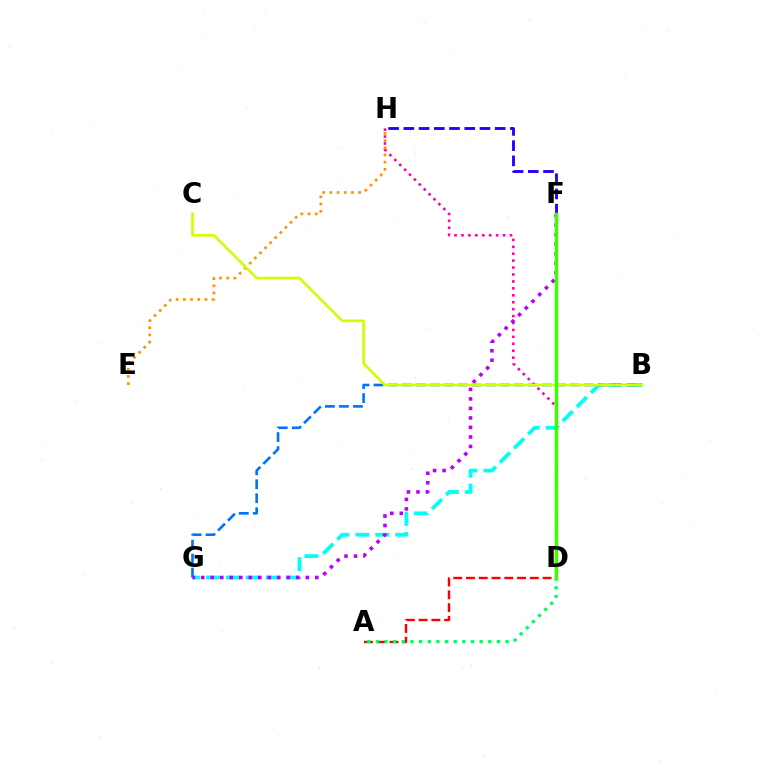{('D', 'H'): [{'color': '#ff00ac', 'line_style': 'dotted', 'thickness': 1.88}], ('F', 'H'): [{'color': '#2500ff', 'line_style': 'dashed', 'thickness': 2.07}], ('B', 'G'): [{'color': '#00fff6', 'line_style': 'dashed', 'thickness': 2.71}, {'color': '#0074ff', 'line_style': 'dashed', 'thickness': 1.9}], ('A', 'D'): [{'color': '#ff0000', 'line_style': 'dashed', 'thickness': 1.73}, {'color': '#00ff5c', 'line_style': 'dotted', 'thickness': 2.35}], ('F', 'G'): [{'color': '#b900ff', 'line_style': 'dotted', 'thickness': 2.58}], ('E', 'H'): [{'color': '#ff9400', 'line_style': 'dotted', 'thickness': 1.96}], ('B', 'C'): [{'color': '#d1ff00', 'line_style': 'solid', 'thickness': 1.91}], ('D', 'F'): [{'color': '#3dff00', 'line_style': 'solid', 'thickness': 2.51}]}